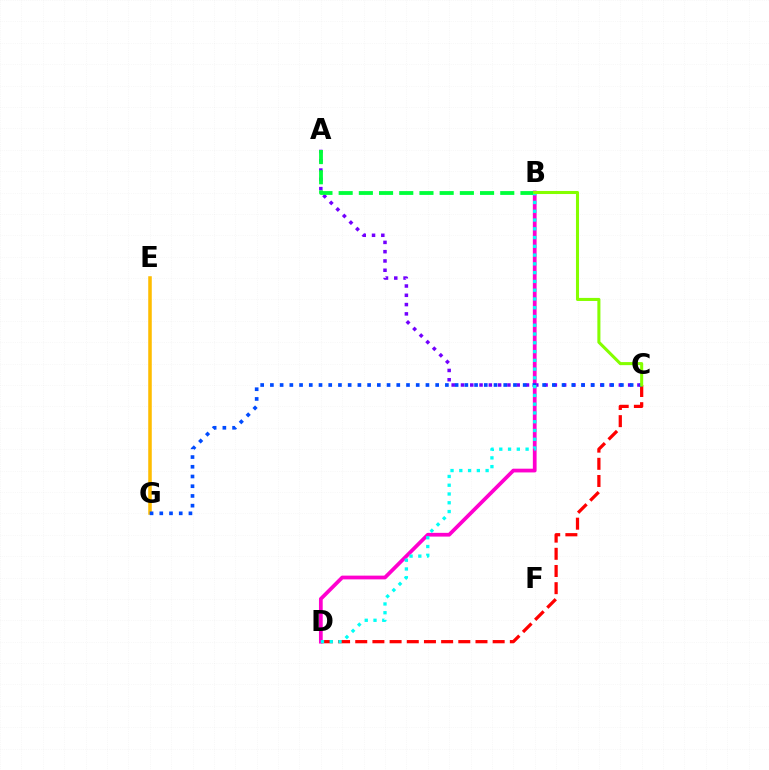{('C', 'D'): [{'color': '#ff0000', 'line_style': 'dashed', 'thickness': 2.33}], ('E', 'G'): [{'color': '#ffbd00', 'line_style': 'solid', 'thickness': 2.55}], ('A', 'C'): [{'color': '#7200ff', 'line_style': 'dotted', 'thickness': 2.52}], ('B', 'D'): [{'color': '#ff00cf', 'line_style': 'solid', 'thickness': 2.7}, {'color': '#00fff6', 'line_style': 'dotted', 'thickness': 2.38}], ('C', 'G'): [{'color': '#004bff', 'line_style': 'dotted', 'thickness': 2.64}], ('A', 'B'): [{'color': '#00ff39', 'line_style': 'dashed', 'thickness': 2.74}], ('B', 'C'): [{'color': '#84ff00', 'line_style': 'solid', 'thickness': 2.2}]}